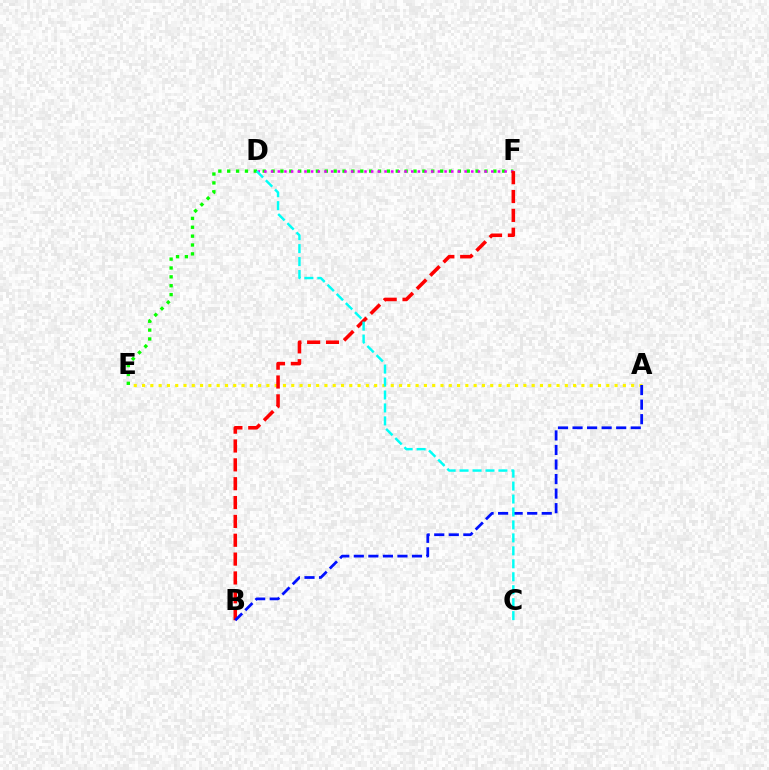{('E', 'F'): [{'color': '#08ff00', 'line_style': 'dotted', 'thickness': 2.41}], ('A', 'E'): [{'color': '#fcf500', 'line_style': 'dotted', 'thickness': 2.25}], ('D', 'F'): [{'color': '#ee00ff', 'line_style': 'dotted', 'thickness': 1.81}], ('B', 'F'): [{'color': '#ff0000', 'line_style': 'dashed', 'thickness': 2.56}], ('A', 'B'): [{'color': '#0010ff', 'line_style': 'dashed', 'thickness': 1.98}], ('C', 'D'): [{'color': '#00fff6', 'line_style': 'dashed', 'thickness': 1.76}]}